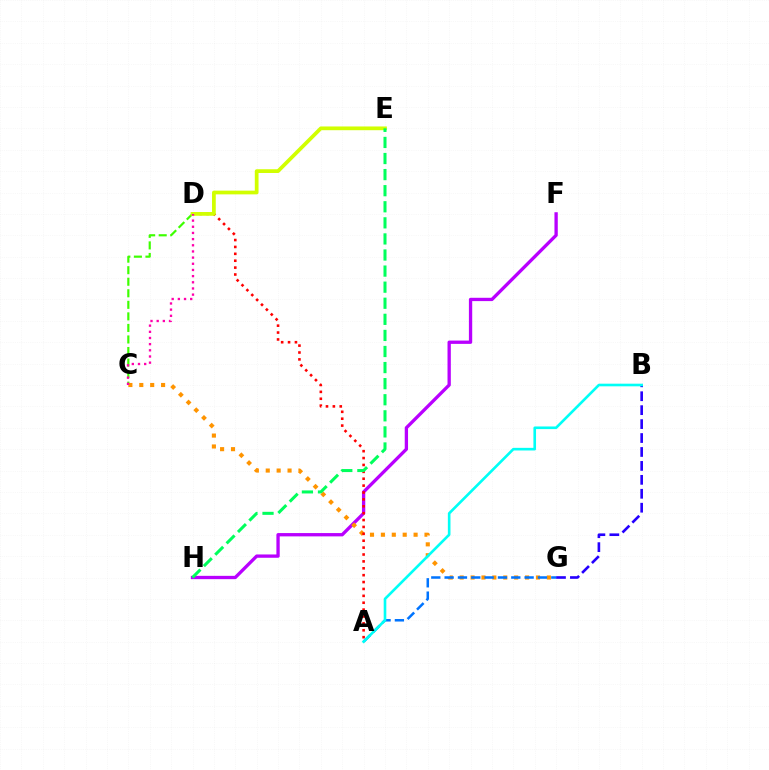{('F', 'H'): [{'color': '#b900ff', 'line_style': 'solid', 'thickness': 2.38}], ('C', 'D'): [{'color': '#3dff00', 'line_style': 'dashed', 'thickness': 1.57}, {'color': '#ff00ac', 'line_style': 'dotted', 'thickness': 1.68}], ('C', 'G'): [{'color': '#ff9400', 'line_style': 'dotted', 'thickness': 2.96}], ('B', 'G'): [{'color': '#2500ff', 'line_style': 'dashed', 'thickness': 1.89}], ('A', 'D'): [{'color': '#ff0000', 'line_style': 'dotted', 'thickness': 1.87}], ('D', 'E'): [{'color': '#d1ff00', 'line_style': 'solid', 'thickness': 2.69}], ('E', 'H'): [{'color': '#00ff5c', 'line_style': 'dashed', 'thickness': 2.18}], ('A', 'G'): [{'color': '#0074ff', 'line_style': 'dashed', 'thickness': 1.81}], ('A', 'B'): [{'color': '#00fff6', 'line_style': 'solid', 'thickness': 1.89}]}